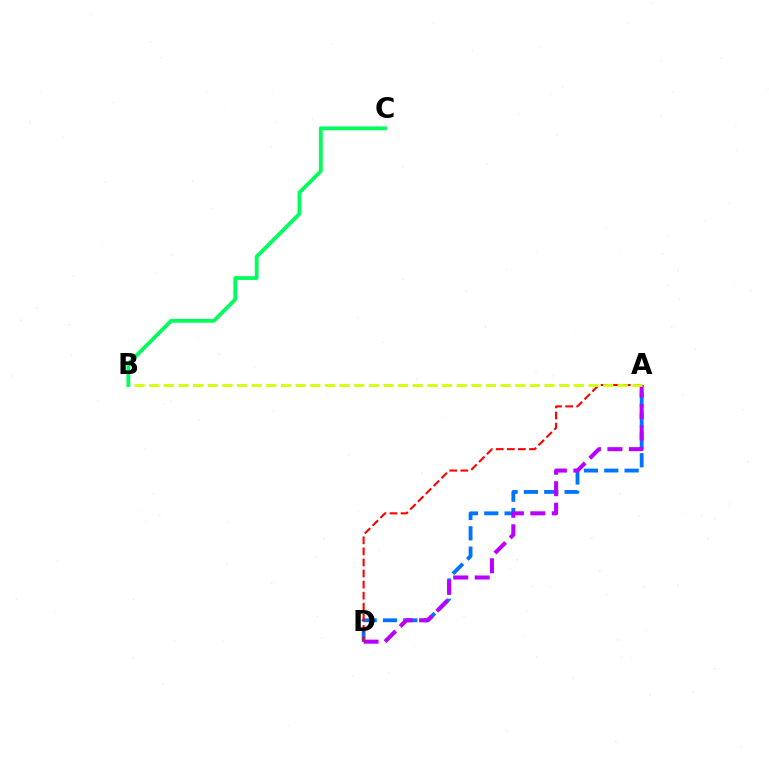{('A', 'D'): [{'color': '#0074ff', 'line_style': 'dashed', 'thickness': 2.76}, {'color': '#b900ff', 'line_style': 'dashed', 'thickness': 2.91}, {'color': '#ff0000', 'line_style': 'dashed', 'thickness': 1.5}], ('A', 'B'): [{'color': '#d1ff00', 'line_style': 'dashed', 'thickness': 1.99}], ('B', 'C'): [{'color': '#00ff5c', 'line_style': 'solid', 'thickness': 2.74}]}